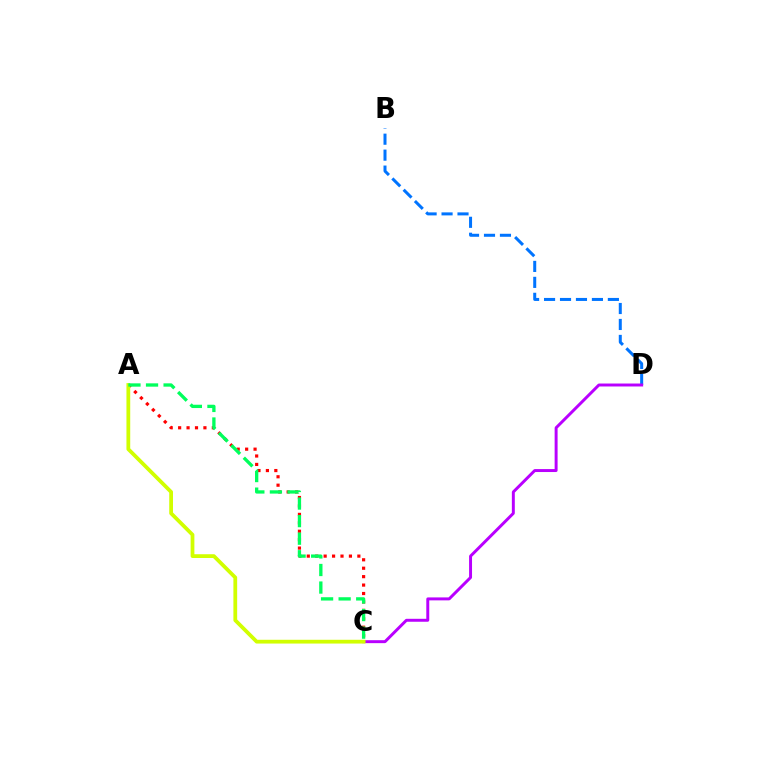{('A', 'C'): [{'color': '#ff0000', 'line_style': 'dotted', 'thickness': 2.29}, {'color': '#d1ff00', 'line_style': 'solid', 'thickness': 2.71}, {'color': '#00ff5c', 'line_style': 'dashed', 'thickness': 2.39}], ('B', 'D'): [{'color': '#0074ff', 'line_style': 'dashed', 'thickness': 2.17}], ('C', 'D'): [{'color': '#b900ff', 'line_style': 'solid', 'thickness': 2.13}]}